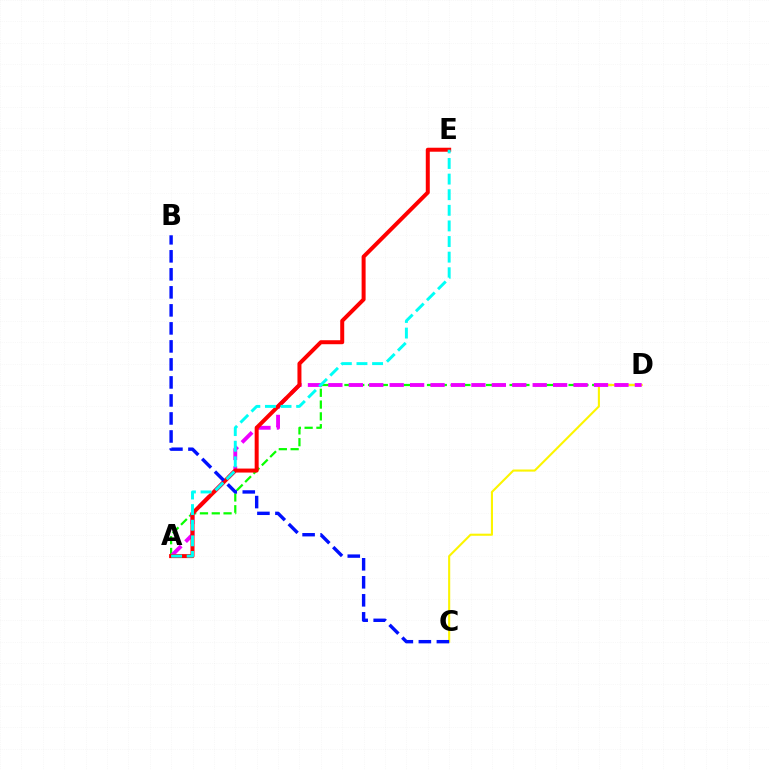{('A', 'D'): [{'color': '#08ff00', 'line_style': 'dashed', 'thickness': 1.6}, {'color': '#ee00ff', 'line_style': 'dashed', 'thickness': 2.78}], ('C', 'D'): [{'color': '#fcf500', 'line_style': 'solid', 'thickness': 1.52}], ('A', 'E'): [{'color': '#ff0000', 'line_style': 'solid', 'thickness': 2.87}, {'color': '#00fff6', 'line_style': 'dashed', 'thickness': 2.12}], ('B', 'C'): [{'color': '#0010ff', 'line_style': 'dashed', 'thickness': 2.45}]}